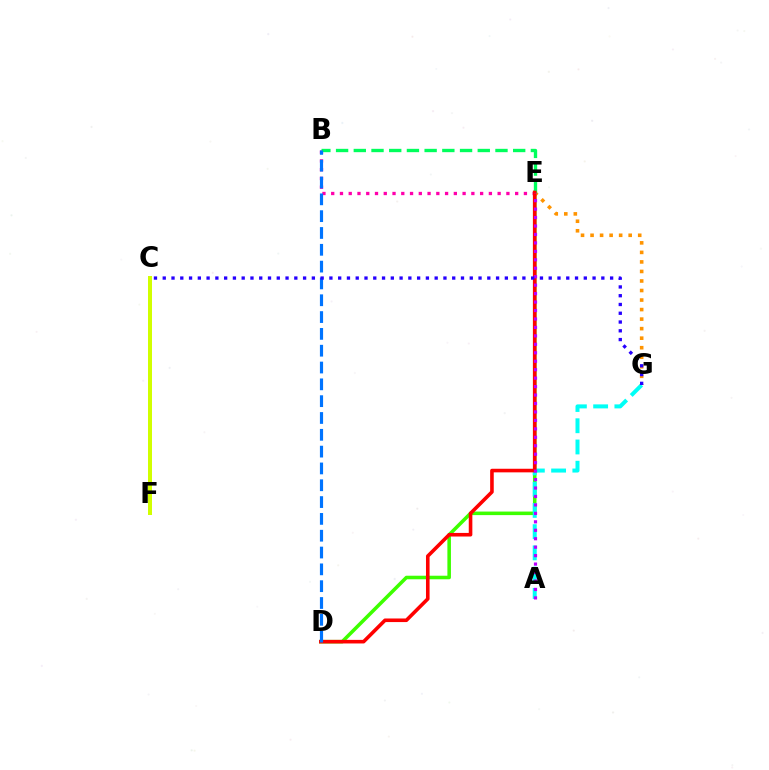{('C', 'F'): [{'color': '#d1ff00', 'line_style': 'solid', 'thickness': 2.88}], ('D', 'E'): [{'color': '#3dff00', 'line_style': 'solid', 'thickness': 2.56}, {'color': '#ff0000', 'line_style': 'solid', 'thickness': 2.59}], ('B', 'E'): [{'color': '#ff00ac', 'line_style': 'dotted', 'thickness': 2.38}, {'color': '#00ff5c', 'line_style': 'dashed', 'thickness': 2.41}], ('A', 'G'): [{'color': '#00fff6', 'line_style': 'dashed', 'thickness': 2.89}], ('E', 'G'): [{'color': '#ff9400', 'line_style': 'dotted', 'thickness': 2.59}], ('A', 'E'): [{'color': '#b900ff', 'line_style': 'dotted', 'thickness': 2.3}], ('B', 'D'): [{'color': '#0074ff', 'line_style': 'dashed', 'thickness': 2.28}], ('C', 'G'): [{'color': '#2500ff', 'line_style': 'dotted', 'thickness': 2.38}]}